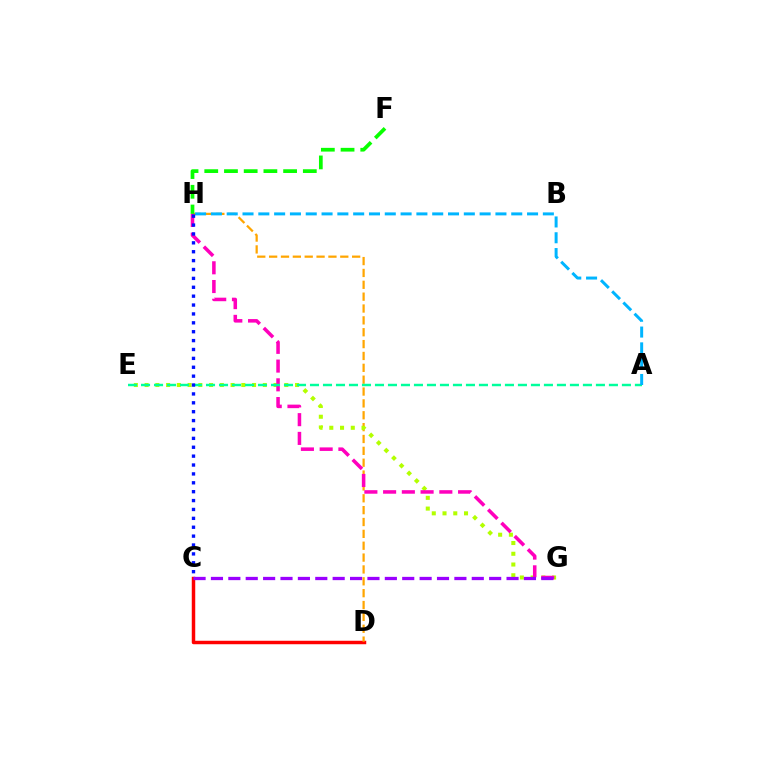{('C', 'D'): [{'color': '#ff0000', 'line_style': 'solid', 'thickness': 2.5}], ('D', 'H'): [{'color': '#ffa500', 'line_style': 'dashed', 'thickness': 1.61}], ('E', 'G'): [{'color': '#b3ff00', 'line_style': 'dotted', 'thickness': 2.92}], ('F', 'H'): [{'color': '#08ff00', 'line_style': 'dashed', 'thickness': 2.68}], ('G', 'H'): [{'color': '#ff00bd', 'line_style': 'dashed', 'thickness': 2.55}], ('C', 'G'): [{'color': '#9b00ff', 'line_style': 'dashed', 'thickness': 2.36}], ('A', 'E'): [{'color': '#00ff9d', 'line_style': 'dashed', 'thickness': 1.77}], ('A', 'H'): [{'color': '#00b5ff', 'line_style': 'dashed', 'thickness': 2.15}], ('C', 'H'): [{'color': '#0010ff', 'line_style': 'dotted', 'thickness': 2.41}]}